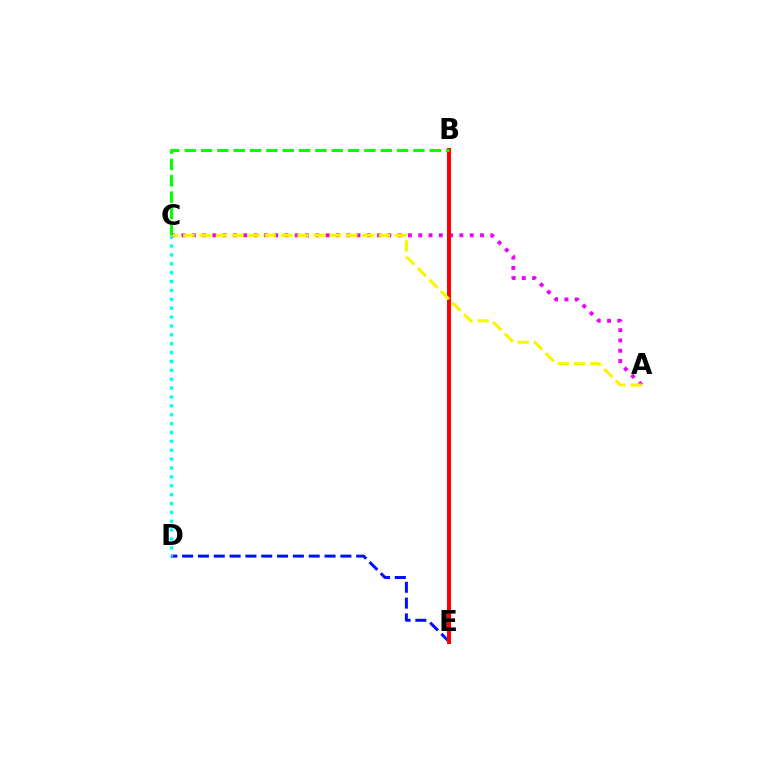{('D', 'E'): [{'color': '#0010ff', 'line_style': 'dashed', 'thickness': 2.15}], ('C', 'D'): [{'color': '#00fff6', 'line_style': 'dotted', 'thickness': 2.41}], ('A', 'C'): [{'color': '#ee00ff', 'line_style': 'dotted', 'thickness': 2.8}, {'color': '#fcf500', 'line_style': 'dashed', 'thickness': 2.21}], ('B', 'E'): [{'color': '#ff0000', 'line_style': 'solid', 'thickness': 2.89}], ('B', 'C'): [{'color': '#08ff00', 'line_style': 'dashed', 'thickness': 2.22}]}